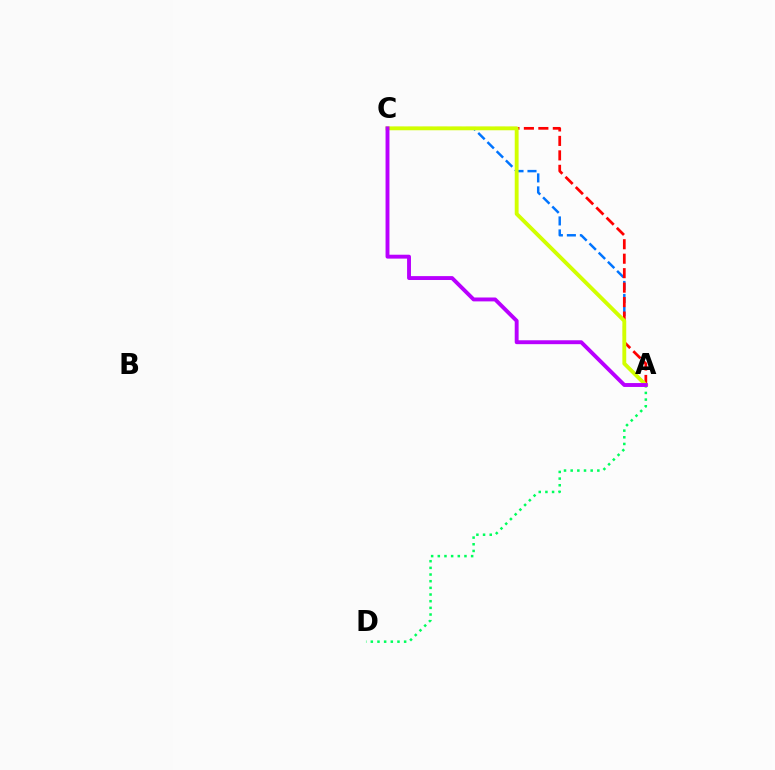{('A', 'C'): [{'color': '#0074ff', 'line_style': 'dashed', 'thickness': 1.77}, {'color': '#ff0000', 'line_style': 'dashed', 'thickness': 1.97}, {'color': '#d1ff00', 'line_style': 'solid', 'thickness': 2.78}, {'color': '#b900ff', 'line_style': 'solid', 'thickness': 2.8}], ('A', 'D'): [{'color': '#00ff5c', 'line_style': 'dotted', 'thickness': 1.81}]}